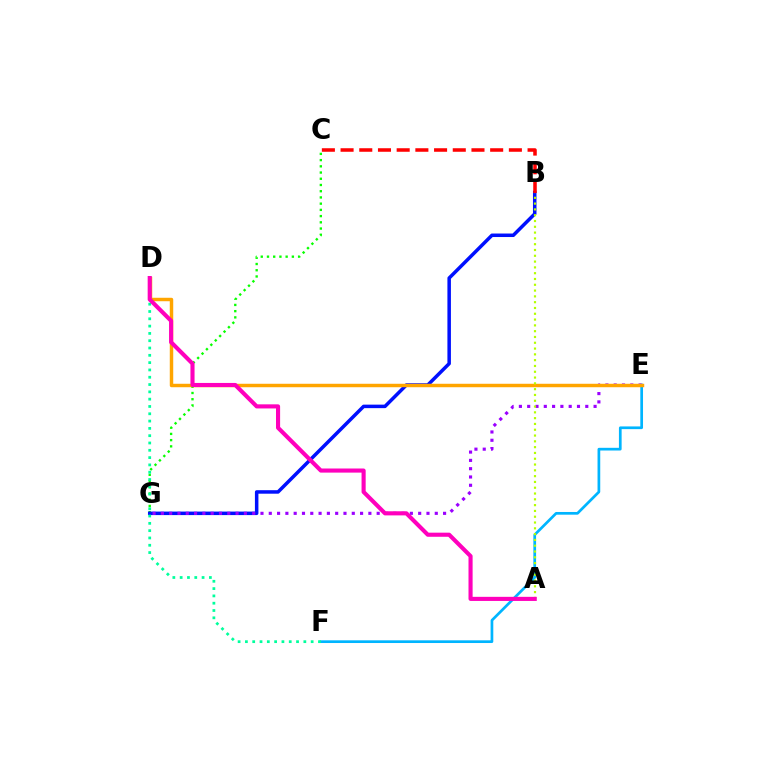{('C', 'G'): [{'color': '#08ff00', 'line_style': 'dotted', 'thickness': 1.69}], ('B', 'G'): [{'color': '#0010ff', 'line_style': 'solid', 'thickness': 2.52}], ('E', 'F'): [{'color': '#00b5ff', 'line_style': 'solid', 'thickness': 1.95}], ('E', 'G'): [{'color': '#9b00ff', 'line_style': 'dotted', 'thickness': 2.26}], ('B', 'C'): [{'color': '#ff0000', 'line_style': 'dashed', 'thickness': 2.54}], ('D', 'E'): [{'color': '#ffa500', 'line_style': 'solid', 'thickness': 2.49}], ('D', 'F'): [{'color': '#00ff9d', 'line_style': 'dotted', 'thickness': 1.98}], ('A', 'B'): [{'color': '#b3ff00', 'line_style': 'dotted', 'thickness': 1.58}], ('A', 'D'): [{'color': '#ff00bd', 'line_style': 'solid', 'thickness': 2.96}]}